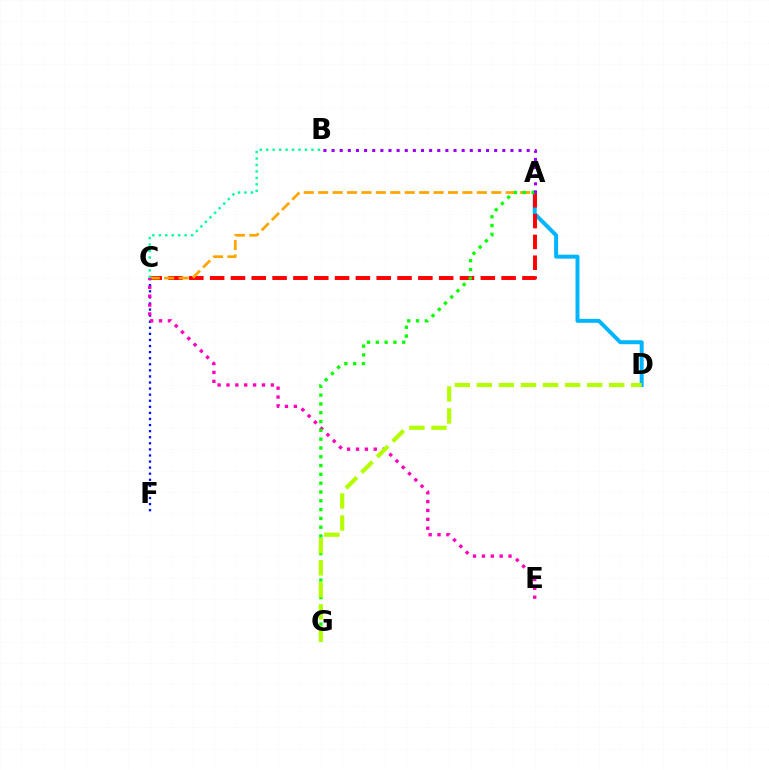{('A', 'D'): [{'color': '#00b5ff', 'line_style': 'solid', 'thickness': 2.85}], ('A', 'C'): [{'color': '#ff0000', 'line_style': 'dashed', 'thickness': 2.83}, {'color': '#ffa500', 'line_style': 'dashed', 'thickness': 1.96}], ('C', 'F'): [{'color': '#0010ff', 'line_style': 'dotted', 'thickness': 1.65}], ('C', 'E'): [{'color': '#ff00bd', 'line_style': 'dotted', 'thickness': 2.41}], ('A', 'G'): [{'color': '#08ff00', 'line_style': 'dotted', 'thickness': 2.39}], ('B', 'C'): [{'color': '#00ff9d', 'line_style': 'dotted', 'thickness': 1.75}], ('A', 'B'): [{'color': '#9b00ff', 'line_style': 'dotted', 'thickness': 2.21}], ('D', 'G'): [{'color': '#b3ff00', 'line_style': 'dashed', 'thickness': 3.0}]}